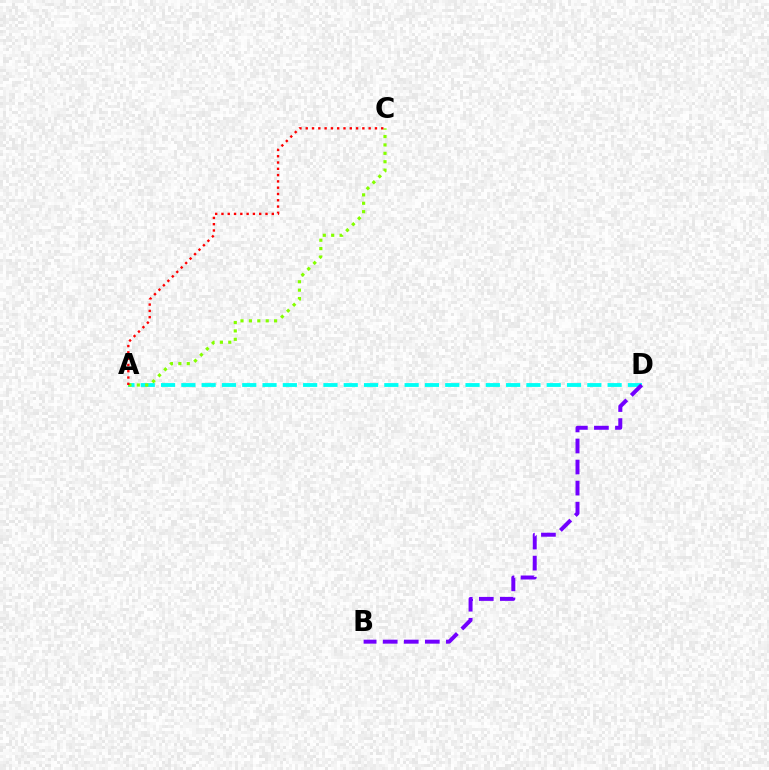{('A', 'D'): [{'color': '#00fff6', 'line_style': 'dashed', 'thickness': 2.76}], ('B', 'D'): [{'color': '#7200ff', 'line_style': 'dashed', 'thickness': 2.86}], ('A', 'C'): [{'color': '#84ff00', 'line_style': 'dotted', 'thickness': 2.28}, {'color': '#ff0000', 'line_style': 'dotted', 'thickness': 1.71}]}